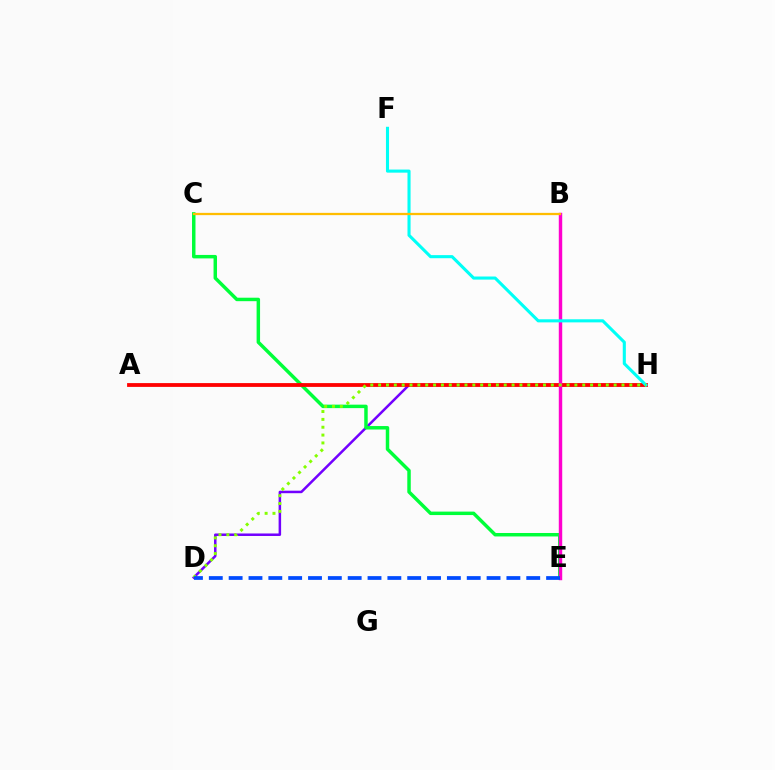{('D', 'H'): [{'color': '#7200ff', 'line_style': 'solid', 'thickness': 1.81}, {'color': '#84ff00', 'line_style': 'dotted', 'thickness': 2.13}], ('C', 'E'): [{'color': '#00ff39', 'line_style': 'solid', 'thickness': 2.49}], ('A', 'H'): [{'color': '#ff0000', 'line_style': 'solid', 'thickness': 2.74}], ('B', 'E'): [{'color': '#ff00cf', 'line_style': 'solid', 'thickness': 2.47}], ('F', 'H'): [{'color': '#00fff6', 'line_style': 'solid', 'thickness': 2.22}], ('B', 'C'): [{'color': '#ffbd00', 'line_style': 'solid', 'thickness': 1.63}], ('D', 'E'): [{'color': '#004bff', 'line_style': 'dashed', 'thickness': 2.7}]}